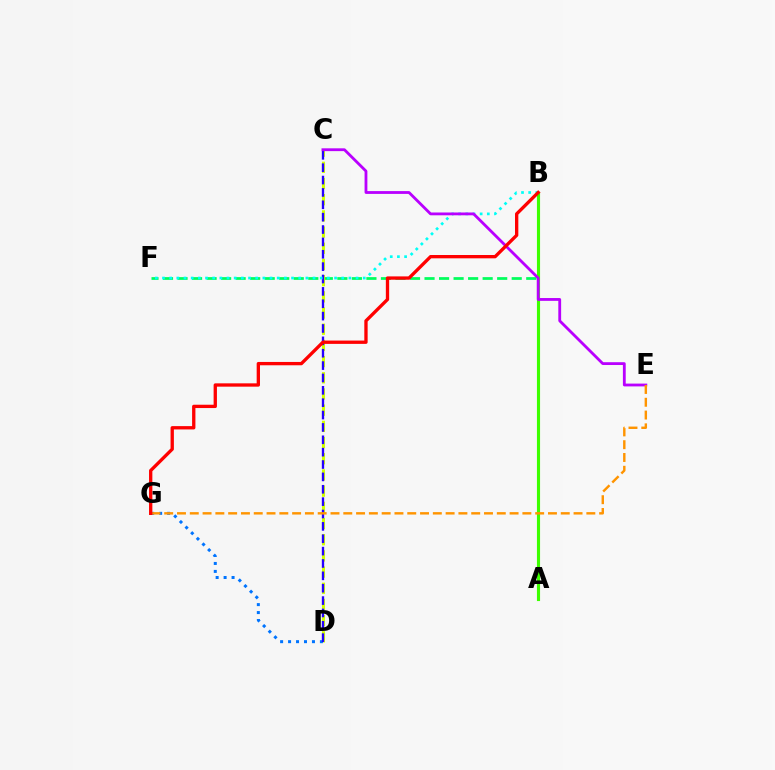{('B', 'F'): [{'color': '#00ff5c', 'line_style': 'dashed', 'thickness': 1.97}, {'color': '#00fff6', 'line_style': 'dotted', 'thickness': 1.95}], ('C', 'D'): [{'color': '#d1ff00', 'line_style': 'dashed', 'thickness': 2.2}, {'color': '#2500ff', 'line_style': 'dashed', 'thickness': 1.68}], ('A', 'B'): [{'color': '#ff00ac', 'line_style': 'solid', 'thickness': 1.95}, {'color': '#3dff00', 'line_style': 'solid', 'thickness': 2.25}], ('D', 'G'): [{'color': '#0074ff', 'line_style': 'dotted', 'thickness': 2.16}], ('C', 'E'): [{'color': '#b900ff', 'line_style': 'solid', 'thickness': 2.02}], ('E', 'G'): [{'color': '#ff9400', 'line_style': 'dashed', 'thickness': 1.74}], ('B', 'G'): [{'color': '#ff0000', 'line_style': 'solid', 'thickness': 2.39}]}